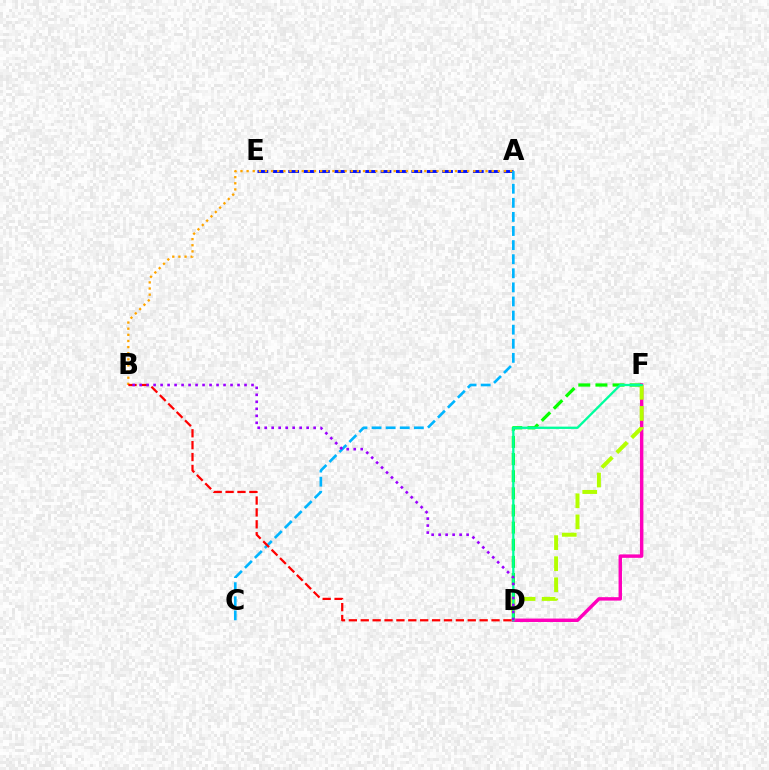{('A', 'E'): [{'color': '#0010ff', 'line_style': 'dashed', 'thickness': 2.09}], ('D', 'F'): [{'color': '#08ff00', 'line_style': 'dashed', 'thickness': 2.33}, {'color': '#ff00bd', 'line_style': 'solid', 'thickness': 2.47}, {'color': '#b3ff00', 'line_style': 'dashed', 'thickness': 2.86}, {'color': '#00ff9d', 'line_style': 'solid', 'thickness': 1.66}], ('A', 'C'): [{'color': '#00b5ff', 'line_style': 'dashed', 'thickness': 1.91}], ('A', 'B'): [{'color': '#ffa500', 'line_style': 'dotted', 'thickness': 1.66}], ('B', 'D'): [{'color': '#ff0000', 'line_style': 'dashed', 'thickness': 1.62}, {'color': '#9b00ff', 'line_style': 'dotted', 'thickness': 1.9}]}